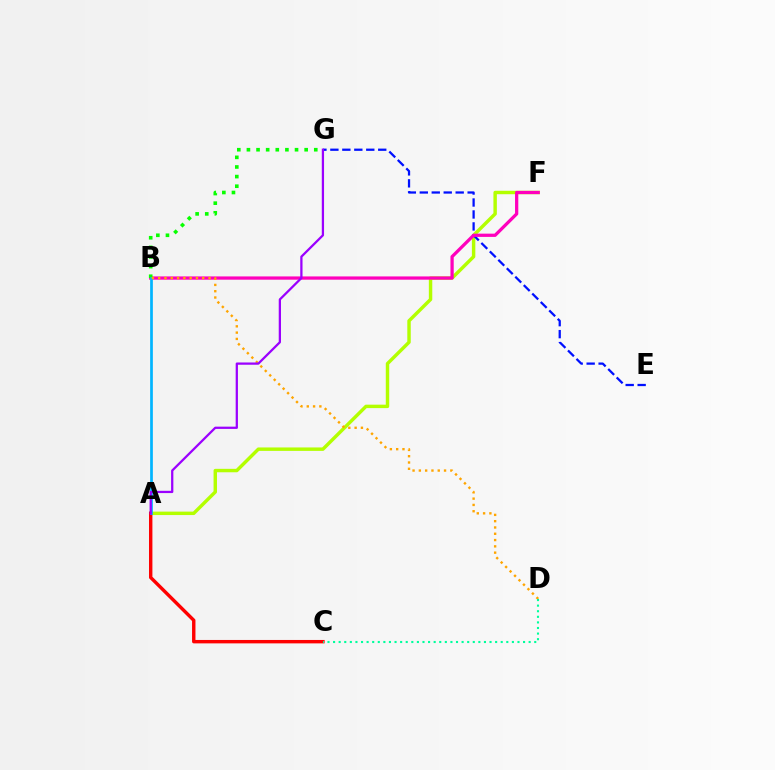{('A', 'F'): [{'color': '#b3ff00', 'line_style': 'solid', 'thickness': 2.47}], ('A', 'C'): [{'color': '#ff0000', 'line_style': 'solid', 'thickness': 2.45}], ('E', 'G'): [{'color': '#0010ff', 'line_style': 'dashed', 'thickness': 1.63}], ('B', 'F'): [{'color': '#ff00bd', 'line_style': 'solid', 'thickness': 2.34}], ('B', 'G'): [{'color': '#08ff00', 'line_style': 'dotted', 'thickness': 2.61}], ('A', 'B'): [{'color': '#00b5ff', 'line_style': 'solid', 'thickness': 1.95}], ('B', 'D'): [{'color': '#ffa500', 'line_style': 'dotted', 'thickness': 1.71}], ('A', 'G'): [{'color': '#9b00ff', 'line_style': 'solid', 'thickness': 1.63}], ('C', 'D'): [{'color': '#00ff9d', 'line_style': 'dotted', 'thickness': 1.52}]}